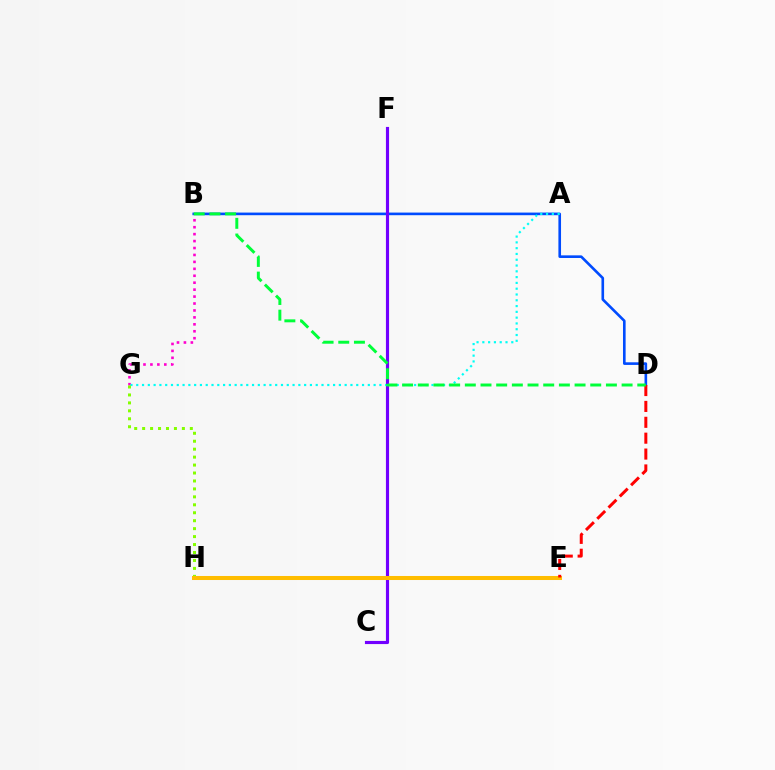{('B', 'D'): [{'color': '#004bff', 'line_style': 'solid', 'thickness': 1.89}, {'color': '#00ff39', 'line_style': 'dashed', 'thickness': 2.13}], ('C', 'F'): [{'color': '#7200ff', 'line_style': 'solid', 'thickness': 2.26}], ('B', 'G'): [{'color': '#ff00cf', 'line_style': 'dotted', 'thickness': 1.88}], ('A', 'G'): [{'color': '#00fff6', 'line_style': 'dotted', 'thickness': 1.57}], ('G', 'H'): [{'color': '#84ff00', 'line_style': 'dotted', 'thickness': 2.16}], ('E', 'H'): [{'color': '#ffbd00', 'line_style': 'solid', 'thickness': 2.9}], ('D', 'E'): [{'color': '#ff0000', 'line_style': 'dashed', 'thickness': 2.16}]}